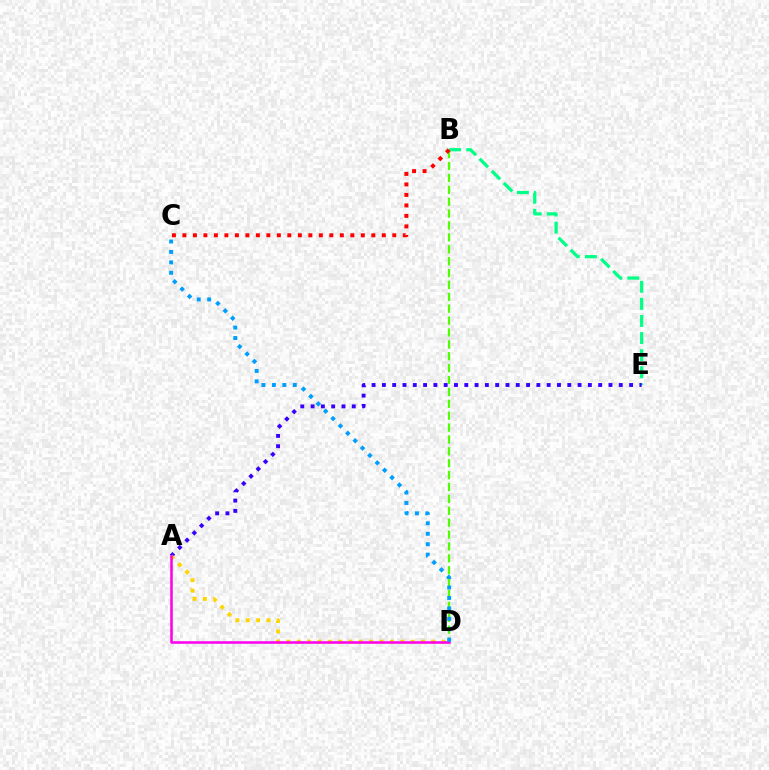{('B', 'E'): [{'color': '#00ff86', 'line_style': 'dashed', 'thickness': 2.32}], ('A', 'E'): [{'color': '#3700ff', 'line_style': 'dotted', 'thickness': 2.8}], ('A', 'D'): [{'color': '#ffd500', 'line_style': 'dotted', 'thickness': 2.81}, {'color': '#ff00ed', 'line_style': 'solid', 'thickness': 1.84}], ('B', 'D'): [{'color': '#4fff00', 'line_style': 'dashed', 'thickness': 1.62}], ('C', 'D'): [{'color': '#009eff', 'line_style': 'dotted', 'thickness': 2.84}], ('B', 'C'): [{'color': '#ff0000', 'line_style': 'dotted', 'thickness': 2.85}]}